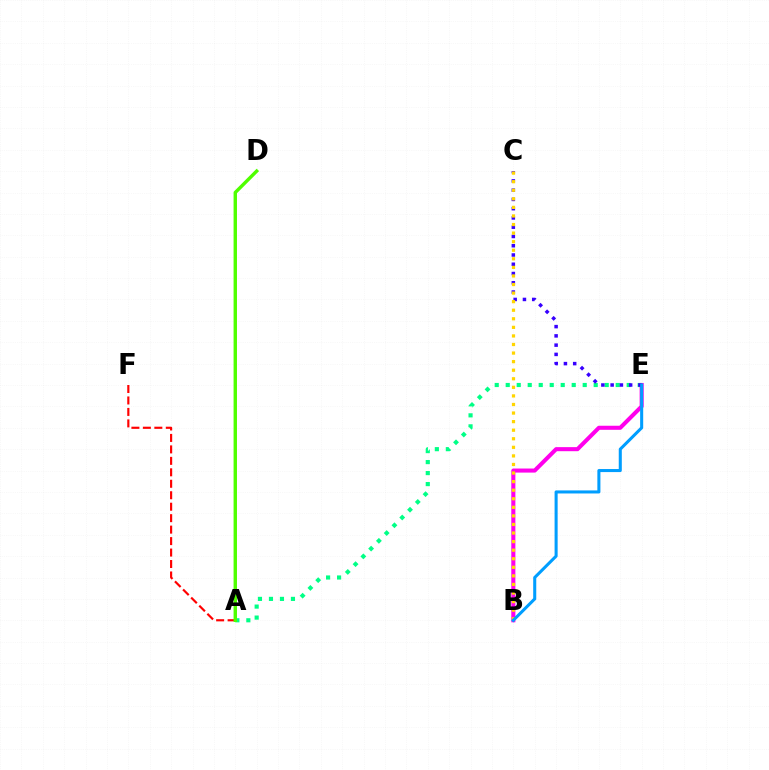{('A', 'F'): [{'color': '#ff0000', 'line_style': 'dashed', 'thickness': 1.56}], ('A', 'E'): [{'color': '#00ff86', 'line_style': 'dotted', 'thickness': 2.99}], ('A', 'D'): [{'color': '#4fff00', 'line_style': 'solid', 'thickness': 2.46}], ('B', 'E'): [{'color': '#ff00ed', 'line_style': 'solid', 'thickness': 2.93}, {'color': '#009eff', 'line_style': 'solid', 'thickness': 2.2}], ('C', 'E'): [{'color': '#3700ff', 'line_style': 'dotted', 'thickness': 2.52}], ('B', 'C'): [{'color': '#ffd500', 'line_style': 'dotted', 'thickness': 2.33}]}